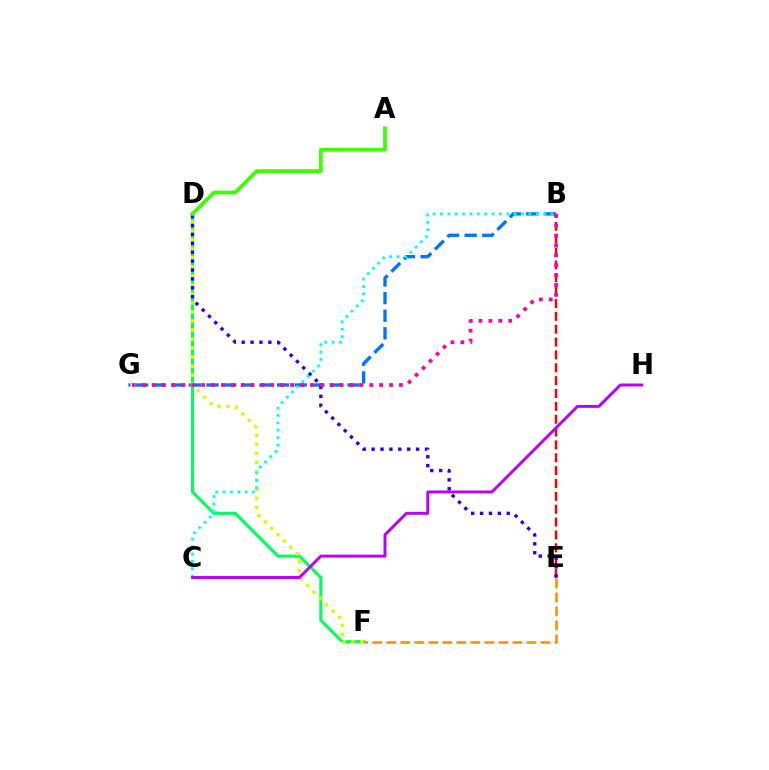{('B', 'G'): [{'color': '#0074ff', 'line_style': 'dashed', 'thickness': 2.4}, {'color': '#ff00ac', 'line_style': 'dotted', 'thickness': 2.69}], ('D', 'F'): [{'color': '#00ff5c', 'line_style': 'solid', 'thickness': 2.22}, {'color': '#d1ff00', 'line_style': 'dotted', 'thickness': 2.45}], ('B', 'E'): [{'color': '#ff0000', 'line_style': 'dashed', 'thickness': 1.75}], ('D', 'E'): [{'color': '#2500ff', 'line_style': 'dotted', 'thickness': 2.42}], ('B', 'C'): [{'color': '#00fff6', 'line_style': 'dotted', 'thickness': 2.0}], ('E', 'F'): [{'color': '#ff9400', 'line_style': 'dashed', 'thickness': 1.9}], ('C', 'H'): [{'color': '#b900ff', 'line_style': 'solid', 'thickness': 2.12}], ('A', 'D'): [{'color': '#3dff00', 'line_style': 'solid', 'thickness': 2.72}]}